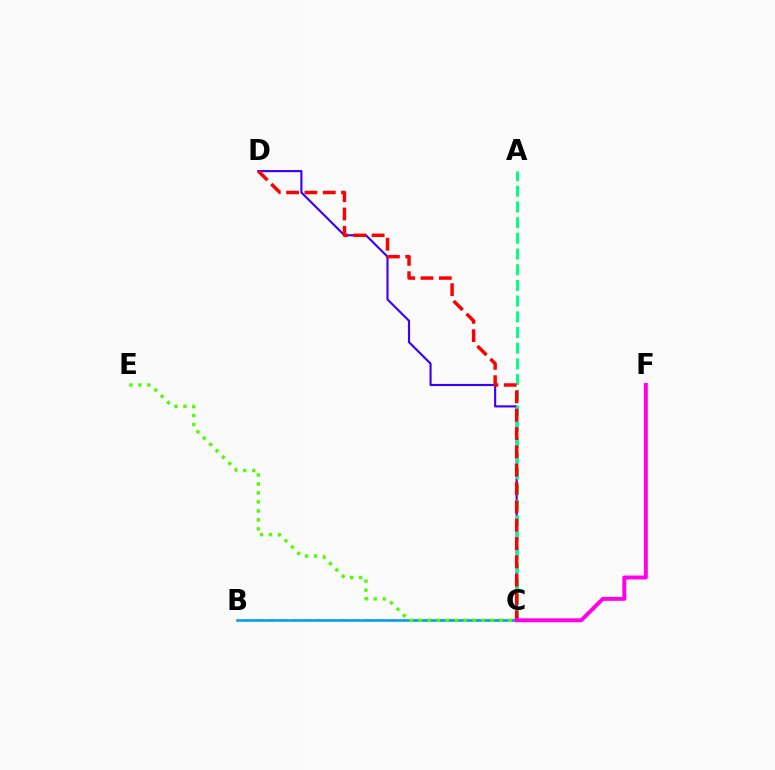{('B', 'C'): [{'color': '#ffd500', 'line_style': 'dashed', 'thickness': 1.64}, {'color': '#009eff', 'line_style': 'solid', 'thickness': 1.87}], ('C', 'D'): [{'color': '#3700ff', 'line_style': 'solid', 'thickness': 1.54}, {'color': '#ff0000', 'line_style': 'dashed', 'thickness': 2.49}], ('A', 'C'): [{'color': '#00ff86', 'line_style': 'dashed', 'thickness': 2.13}], ('C', 'E'): [{'color': '#4fff00', 'line_style': 'dotted', 'thickness': 2.44}], ('C', 'F'): [{'color': '#ff00ed', 'line_style': 'solid', 'thickness': 2.84}]}